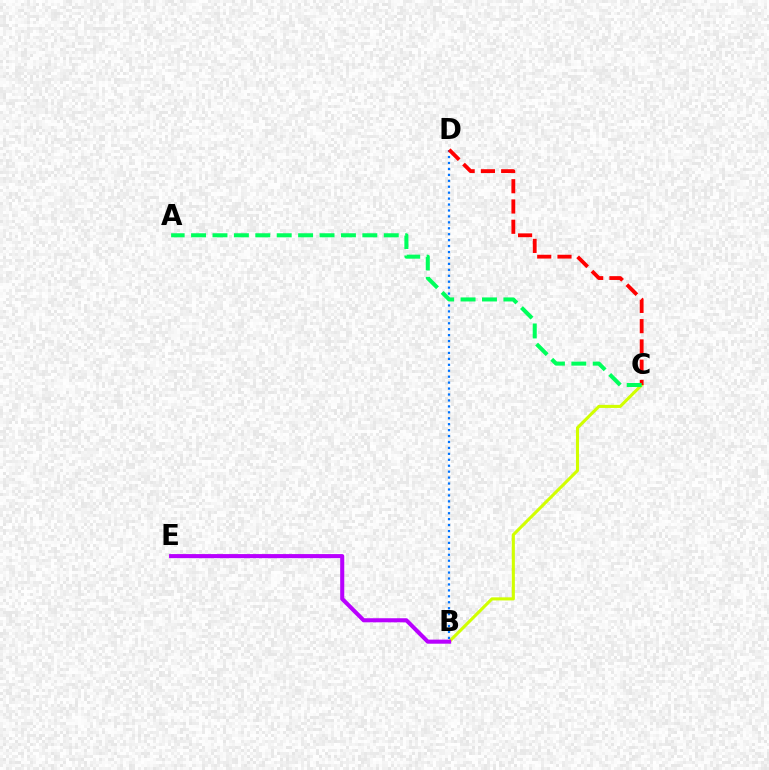{('B', 'C'): [{'color': '#d1ff00', 'line_style': 'solid', 'thickness': 2.22}], ('B', 'D'): [{'color': '#0074ff', 'line_style': 'dotted', 'thickness': 1.61}], ('B', 'E'): [{'color': '#b900ff', 'line_style': 'solid', 'thickness': 2.93}], ('C', 'D'): [{'color': '#ff0000', 'line_style': 'dashed', 'thickness': 2.75}], ('A', 'C'): [{'color': '#00ff5c', 'line_style': 'dashed', 'thickness': 2.91}]}